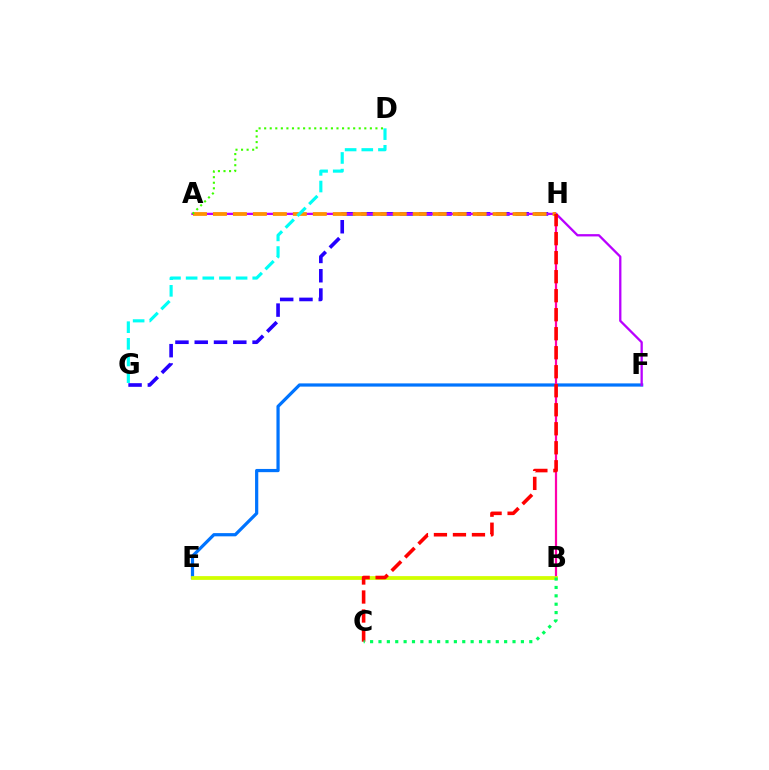{('G', 'H'): [{'color': '#2500ff', 'line_style': 'dashed', 'thickness': 2.62}], ('E', 'F'): [{'color': '#0074ff', 'line_style': 'solid', 'thickness': 2.32}], ('B', 'H'): [{'color': '#ff00ac', 'line_style': 'solid', 'thickness': 1.6}], ('A', 'F'): [{'color': '#b900ff', 'line_style': 'solid', 'thickness': 1.65}], ('A', 'H'): [{'color': '#ff9400', 'line_style': 'dashed', 'thickness': 2.71}], ('D', 'G'): [{'color': '#00fff6', 'line_style': 'dashed', 'thickness': 2.26}], ('B', 'E'): [{'color': '#d1ff00', 'line_style': 'solid', 'thickness': 2.72}], ('C', 'H'): [{'color': '#ff0000', 'line_style': 'dashed', 'thickness': 2.58}], ('A', 'D'): [{'color': '#3dff00', 'line_style': 'dotted', 'thickness': 1.51}], ('B', 'C'): [{'color': '#00ff5c', 'line_style': 'dotted', 'thickness': 2.28}]}